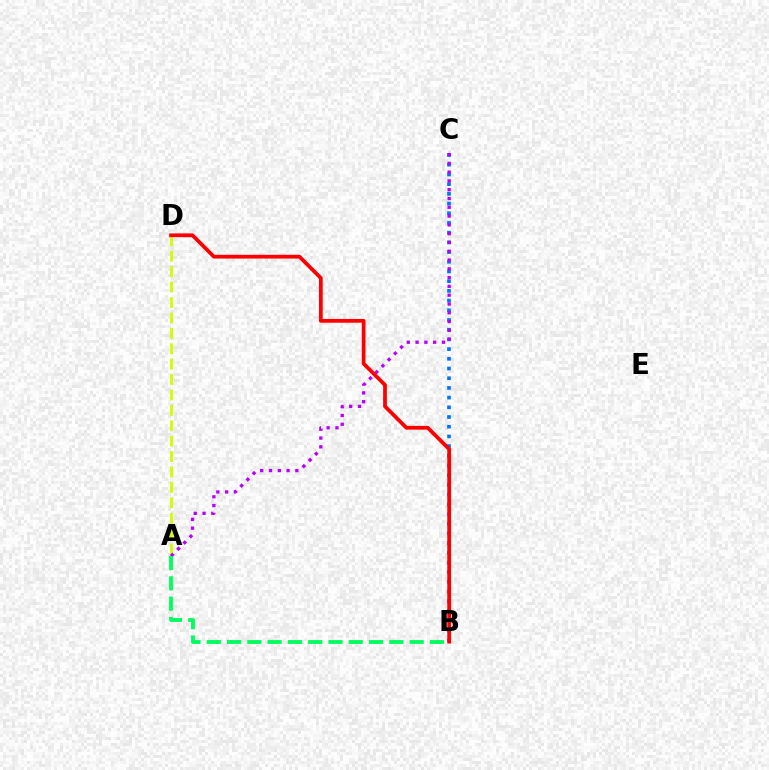{('B', 'C'): [{'color': '#0074ff', 'line_style': 'dotted', 'thickness': 2.64}], ('A', 'D'): [{'color': '#d1ff00', 'line_style': 'dashed', 'thickness': 2.09}], ('A', 'C'): [{'color': '#b900ff', 'line_style': 'dotted', 'thickness': 2.39}], ('B', 'D'): [{'color': '#ff0000', 'line_style': 'solid', 'thickness': 2.72}], ('A', 'B'): [{'color': '#00ff5c', 'line_style': 'dashed', 'thickness': 2.76}]}